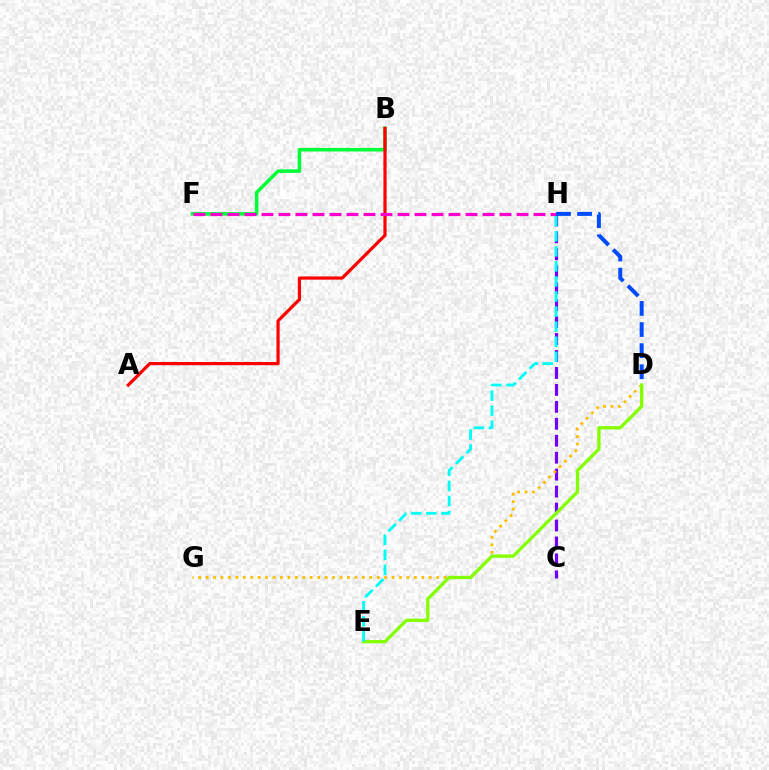{('B', 'F'): [{'color': '#00ff39', 'line_style': 'solid', 'thickness': 2.55}], ('A', 'B'): [{'color': '#ff0000', 'line_style': 'solid', 'thickness': 2.31}], ('C', 'H'): [{'color': '#7200ff', 'line_style': 'dashed', 'thickness': 2.3}], ('D', 'G'): [{'color': '#ffbd00', 'line_style': 'dotted', 'thickness': 2.02}], ('F', 'H'): [{'color': '#ff00cf', 'line_style': 'dashed', 'thickness': 2.31}], ('D', 'E'): [{'color': '#84ff00', 'line_style': 'solid', 'thickness': 2.37}], ('D', 'H'): [{'color': '#004bff', 'line_style': 'dashed', 'thickness': 2.87}], ('E', 'H'): [{'color': '#00fff6', 'line_style': 'dashed', 'thickness': 2.05}]}